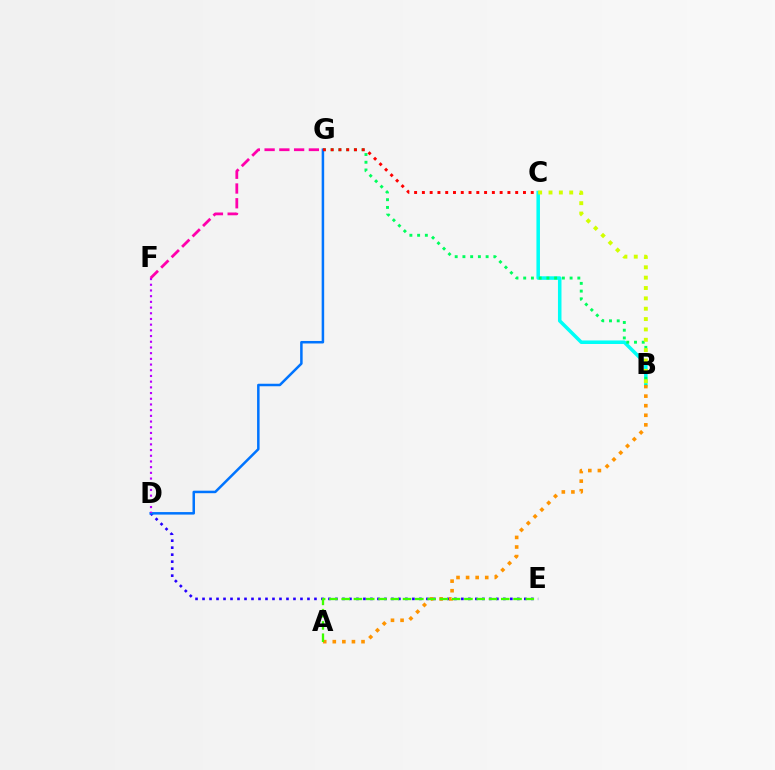{('D', 'E'): [{'color': '#2500ff', 'line_style': 'dotted', 'thickness': 1.9}], ('B', 'C'): [{'color': '#00fff6', 'line_style': 'solid', 'thickness': 2.54}, {'color': '#d1ff00', 'line_style': 'dotted', 'thickness': 2.81}], ('B', 'G'): [{'color': '#00ff5c', 'line_style': 'dotted', 'thickness': 2.1}], ('D', 'G'): [{'color': '#0074ff', 'line_style': 'solid', 'thickness': 1.81}], ('C', 'G'): [{'color': '#ff0000', 'line_style': 'dotted', 'thickness': 2.11}], ('D', 'F'): [{'color': '#b900ff', 'line_style': 'dotted', 'thickness': 1.55}], ('A', 'B'): [{'color': '#ff9400', 'line_style': 'dotted', 'thickness': 2.6}], ('A', 'E'): [{'color': '#3dff00', 'line_style': 'dashed', 'thickness': 1.67}], ('F', 'G'): [{'color': '#ff00ac', 'line_style': 'dashed', 'thickness': 2.0}]}